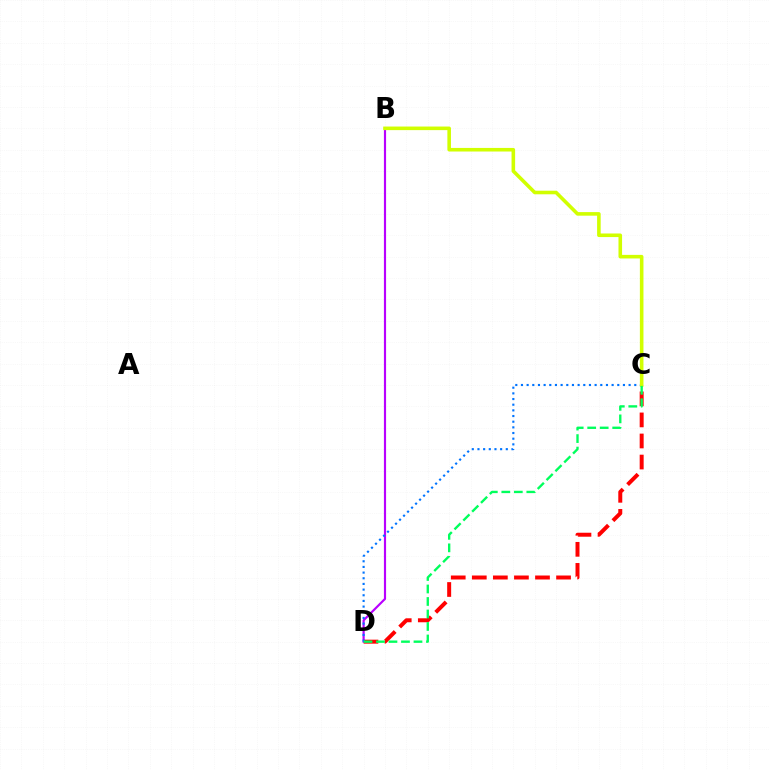{('C', 'D'): [{'color': '#ff0000', 'line_style': 'dashed', 'thickness': 2.86}, {'color': '#0074ff', 'line_style': 'dotted', 'thickness': 1.54}, {'color': '#00ff5c', 'line_style': 'dashed', 'thickness': 1.7}], ('B', 'D'): [{'color': '#b900ff', 'line_style': 'solid', 'thickness': 1.56}], ('B', 'C'): [{'color': '#d1ff00', 'line_style': 'solid', 'thickness': 2.58}]}